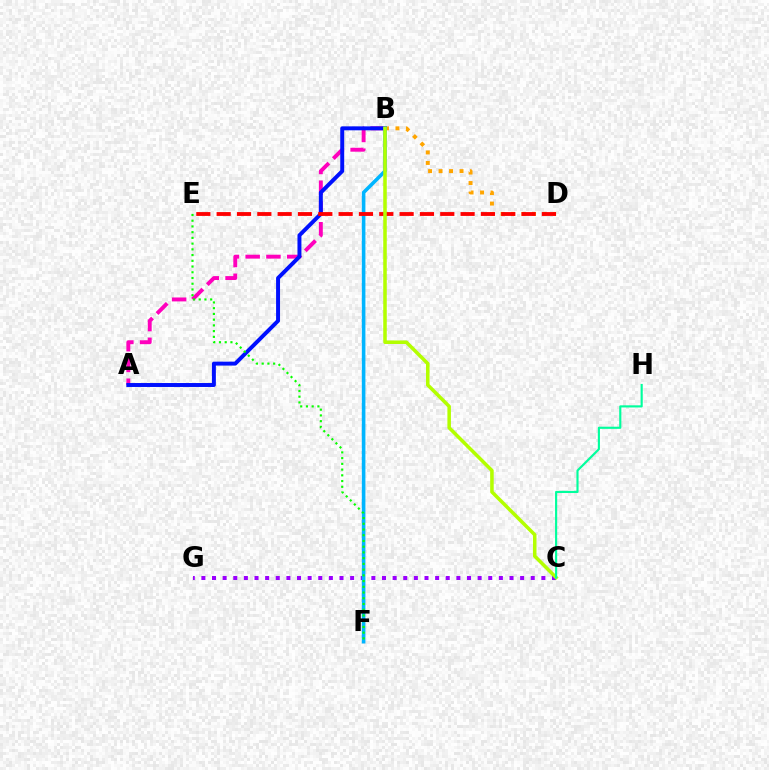{('B', 'D'): [{'color': '#ffa500', 'line_style': 'dotted', 'thickness': 2.85}], ('A', 'B'): [{'color': '#ff00bd', 'line_style': 'dashed', 'thickness': 2.82}, {'color': '#0010ff', 'line_style': 'solid', 'thickness': 2.84}], ('C', 'G'): [{'color': '#9b00ff', 'line_style': 'dotted', 'thickness': 2.89}], ('B', 'F'): [{'color': '#00b5ff', 'line_style': 'solid', 'thickness': 2.59}], ('D', 'E'): [{'color': '#ff0000', 'line_style': 'dashed', 'thickness': 2.76}], ('B', 'C'): [{'color': '#b3ff00', 'line_style': 'solid', 'thickness': 2.54}], ('C', 'H'): [{'color': '#00ff9d', 'line_style': 'solid', 'thickness': 1.54}], ('E', 'F'): [{'color': '#08ff00', 'line_style': 'dotted', 'thickness': 1.56}]}